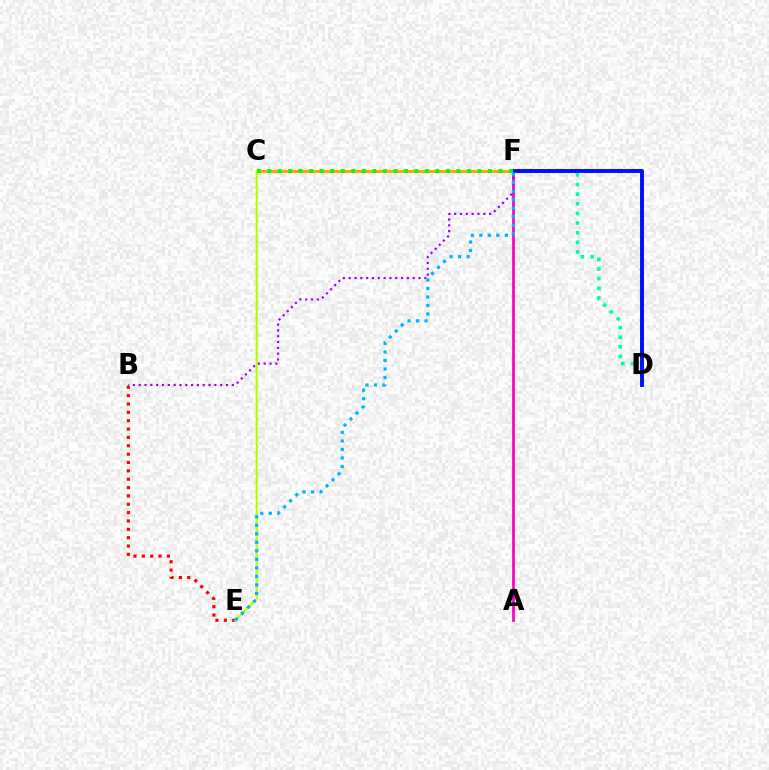{('A', 'F'): [{'color': '#ff00bd', 'line_style': 'solid', 'thickness': 1.96}], ('B', 'F'): [{'color': '#9b00ff', 'line_style': 'dotted', 'thickness': 1.58}], ('C', 'F'): [{'color': '#ffa500', 'line_style': 'solid', 'thickness': 2.1}, {'color': '#08ff00', 'line_style': 'dotted', 'thickness': 2.86}], ('B', 'E'): [{'color': '#ff0000', 'line_style': 'dotted', 'thickness': 2.27}], ('C', 'E'): [{'color': '#b3ff00', 'line_style': 'solid', 'thickness': 1.54}], ('D', 'F'): [{'color': '#00ff9d', 'line_style': 'dotted', 'thickness': 2.62}, {'color': '#0010ff', 'line_style': 'solid', 'thickness': 2.83}], ('E', 'F'): [{'color': '#00b5ff', 'line_style': 'dotted', 'thickness': 2.31}]}